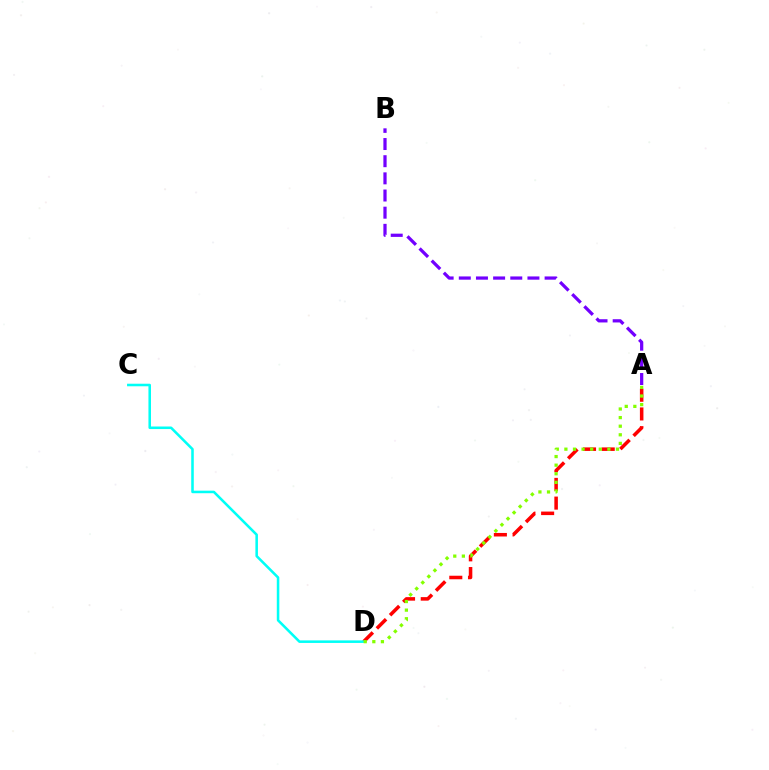{('A', 'D'): [{'color': '#ff0000', 'line_style': 'dashed', 'thickness': 2.54}, {'color': '#84ff00', 'line_style': 'dotted', 'thickness': 2.34}], ('C', 'D'): [{'color': '#00fff6', 'line_style': 'solid', 'thickness': 1.84}], ('A', 'B'): [{'color': '#7200ff', 'line_style': 'dashed', 'thickness': 2.33}]}